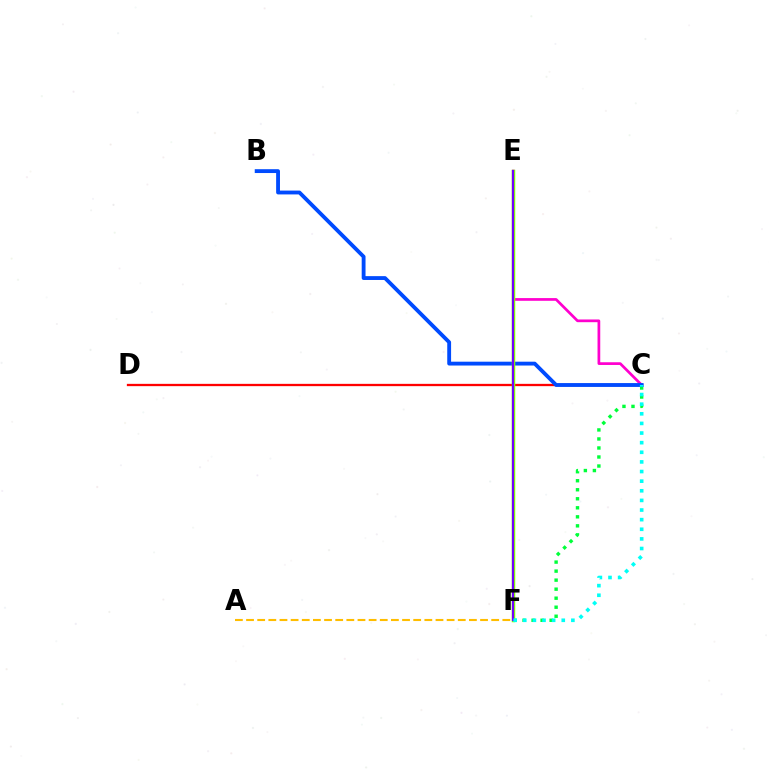{('C', 'D'): [{'color': '#ff0000', 'line_style': 'solid', 'thickness': 1.65}], ('C', 'F'): [{'color': '#00ff39', 'line_style': 'dotted', 'thickness': 2.45}, {'color': '#00fff6', 'line_style': 'dotted', 'thickness': 2.61}], ('A', 'F'): [{'color': '#ffbd00', 'line_style': 'dashed', 'thickness': 1.51}], ('C', 'E'): [{'color': '#ff00cf', 'line_style': 'solid', 'thickness': 1.96}], ('B', 'C'): [{'color': '#004bff', 'line_style': 'solid', 'thickness': 2.76}], ('E', 'F'): [{'color': '#84ff00', 'line_style': 'solid', 'thickness': 2.52}, {'color': '#7200ff', 'line_style': 'solid', 'thickness': 1.56}]}